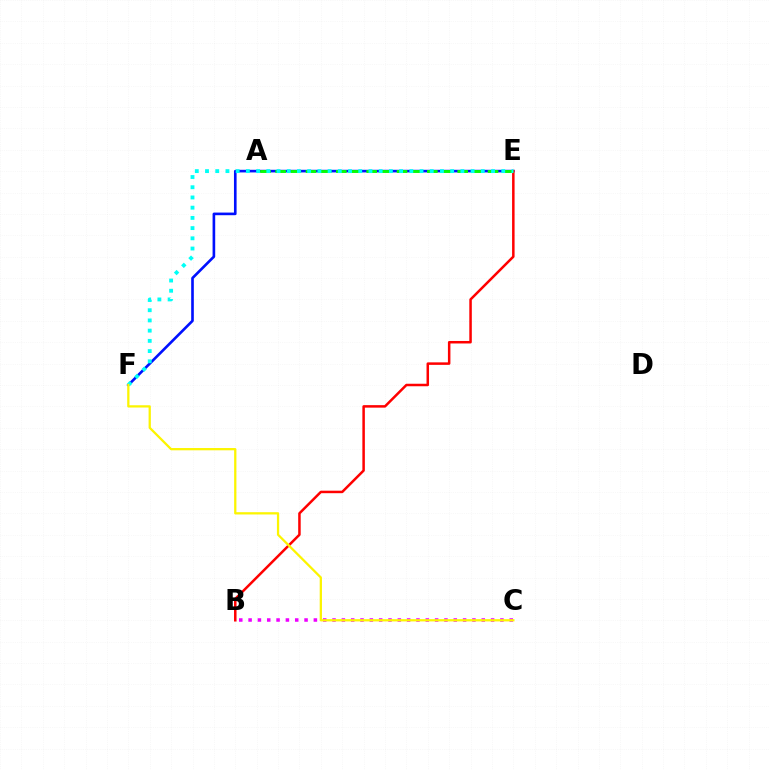{('E', 'F'): [{'color': '#0010ff', 'line_style': 'solid', 'thickness': 1.9}, {'color': '#00fff6', 'line_style': 'dotted', 'thickness': 2.78}], ('B', 'C'): [{'color': '#ee00ff', 'line_style': 'dotted', 'thickness': 2.53}], ('B', 'E'): [{'color': '#ff0000', 'line_style': 'solid', 'thickness': 1.8}], ('A', 'E'): [{'color': '#08ff00', 'line_style': 'dashed', 'thickness': 2.06}], ('C', 'F'): [{'color': '#fcf500', 'line_style': 'solid', 'thickness': 1.63}]}